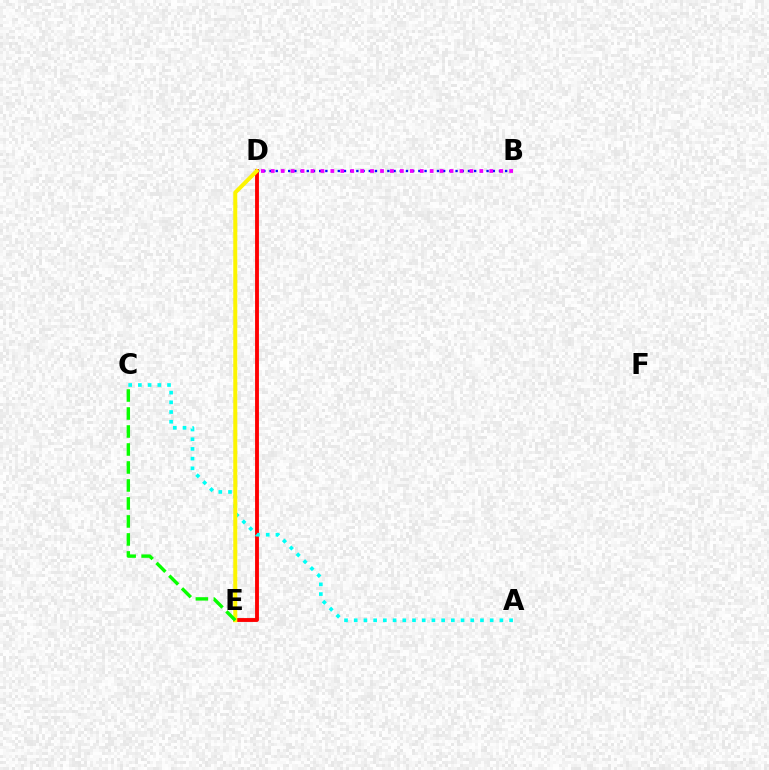{('B', 'D'): [{'color': '#0010ff', 'line_style': 'dotted', 'thickness': 1.68}, {'color': '#ee00ff', 'line_style': 'dotted', 'thickness': 2.7}], ('D', 'E'): [{'color': '#ff0000', 'line_style': 'solid', 'thickness': 2.78}, {'color': '#fcf500', 'line_style': 'solid', 'thickness': 2.89}], ('A', 'C'): [{'color': '#00fff6', 'line_style': 'dotted', 'thickness': 2.64}], ('C', 'E'): [{'color': '#08ff00', 'line_style': 'dashed', 'thickness': 2.44}]}